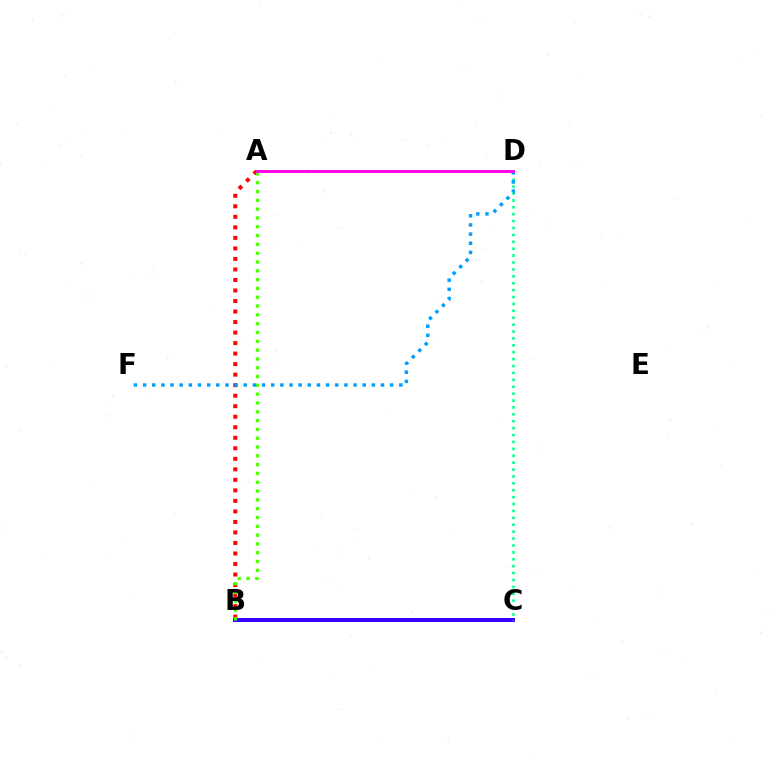{('A', 'D'): [{'color': '#ffd500', 'line_style': 'solid', 'thickness': 2.07}, {'color': '#ff00ed', 'line_style': 'solid', 'thickness': 2.07}], ('B', 'C'): [{'color': '#3700ff', 'line_style': 'solid', 'thickness': 2.85}], ('A', 'B'): [{'color': '#ff0000', 'line_style': 'dotted', 'thickness': 2.86}, {'color': '#4fff00', 'line_style': 'dotted', 'thickness': 2.39}], ('C', 'D'): [{'color': '#00ff86', 'line_style': 'dotted', 'thickness': 1.88}], ('D', 'F'): [{'color': '#009eff', 'line_style': 'dotted', 'thickness': 2.49}]}